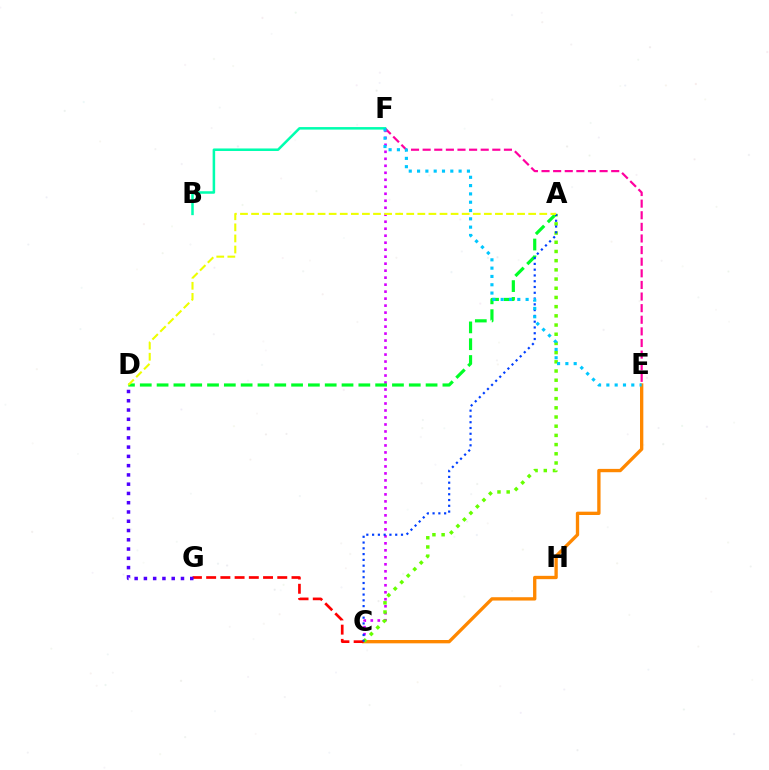{('C', 'F'): [{'color': '#d600ff', 'line_style': 'dotted', 'thickness': 1.9}], ('E', 'F'): [{'color': '#ff00a0', 'line_style': 'dashed', 'thickness': 1.58}, {'color': '#00c7ff', 'line_style': 'dotted', 'thickness': 2.26}], ('A', 'D'): [{'color': '#00ff27', 'line_style': 'dashed', 'thickness': 2.28}, {'color': '#eeff00', 'line_style': 'dashed', 'thickness': 1.51}], ('C', 'E'): [{'color': '#ff8800', 'line_style': 'solid', 'thickness': 2.4}], ('A', 'C'): [{'color': '#66ff00', 'line_style': 'dotted', 'thickness': 2.5}, {'color': '#003fff', 'line_style': 'dotted', 'thickness': 1.57}], ('C', 'G'): [{'color': '#ff0000', 'line_style': 'dashed', 'thickness': 1.93}], ('B', 'F'): [{'color': '#00ffaf', 'line_style': 'solid', 'thickness': 1.82}], ('D', 'G'): [{'color': '#4f00ff', 'line_style': 'dotted', 'thickness': 2.52}]}